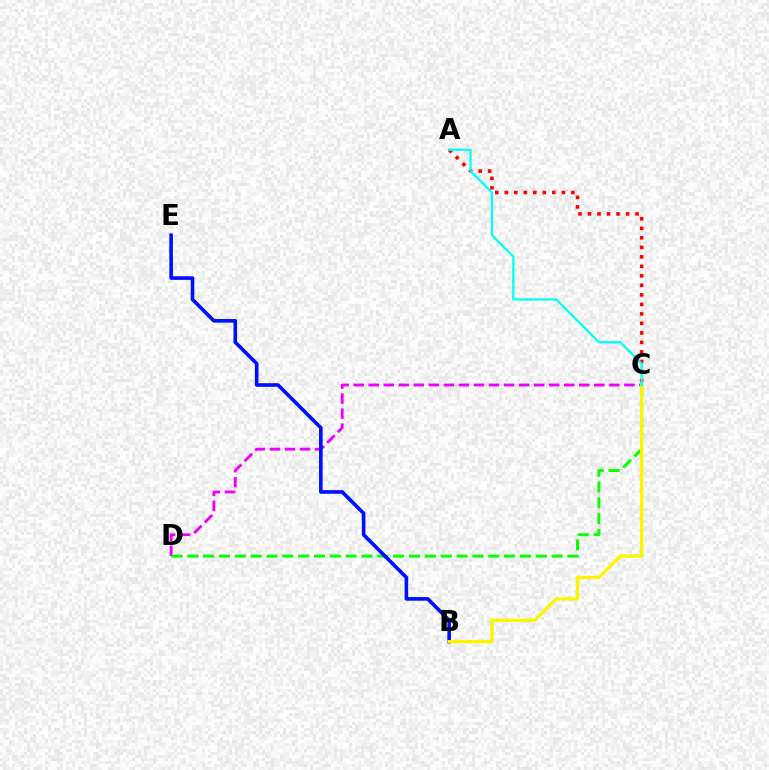{('C', 'D'): [{'color': '#ee00ff', 'line_style': 'dashed', 'thickness': 2.04}, {'color': '#08ff00', 'line_style': 'dashed', 'thickness': 2.15}], ('B', 'E'): [{'color': '#0010ff', 'line_style': 'solid', 'thickness': 2.61}], ('B', 'C'): [{'color': '#fcf500', 'line_style': 'solid', 'thickness': 2.36}], ('A', 'C'): [{'color': '#ff0000', 'line_style': 'dotted', 'thickness': 2.58}, {'color': '#00fff6', 'line_style': 'solid', 'thickness': 1.61}]}